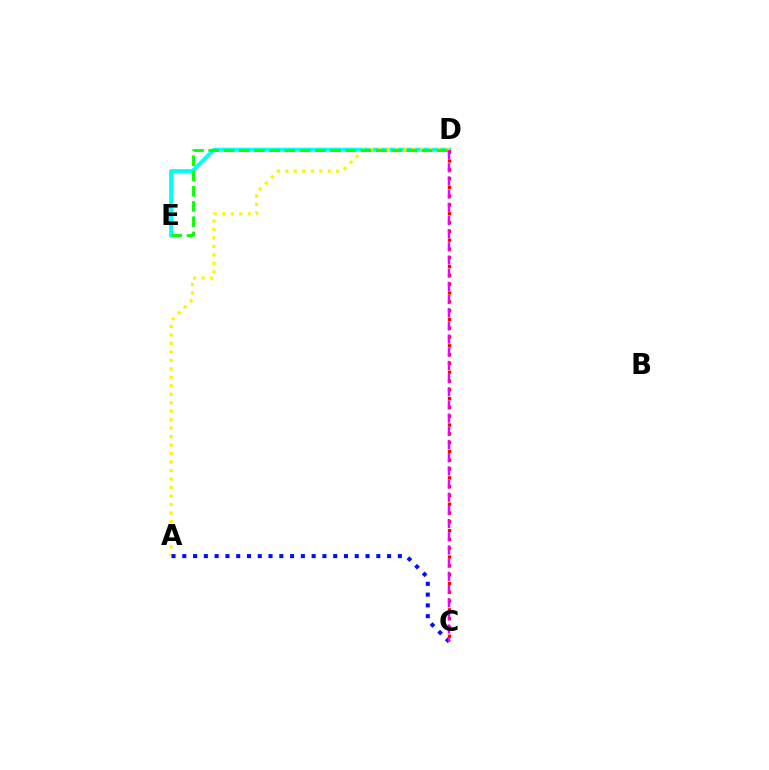{('D', 'E'): [{'color': '#00fff6', 'line_style': 'solid', 'thickness': 2.9}, {'color': '#08ff00', 'line_style': 'dashed', 'thickness': 2.07}], ('A', 'D'): [{'color': '#fcf500', 'line_style': 'dotted', 'thickness': 2.3}], ('C', 'D'): [{'color': '#ff0000', 'line_style': 'dotted', 'thickness': 2.39}, {'color': '#ee00ff', 'line_style': 'dashed', 'thickness': 1.79}], ('A', 'C'): [{'color': '#0010ff', 'line_style': 'dotted', 'thickness': 2.93}]}